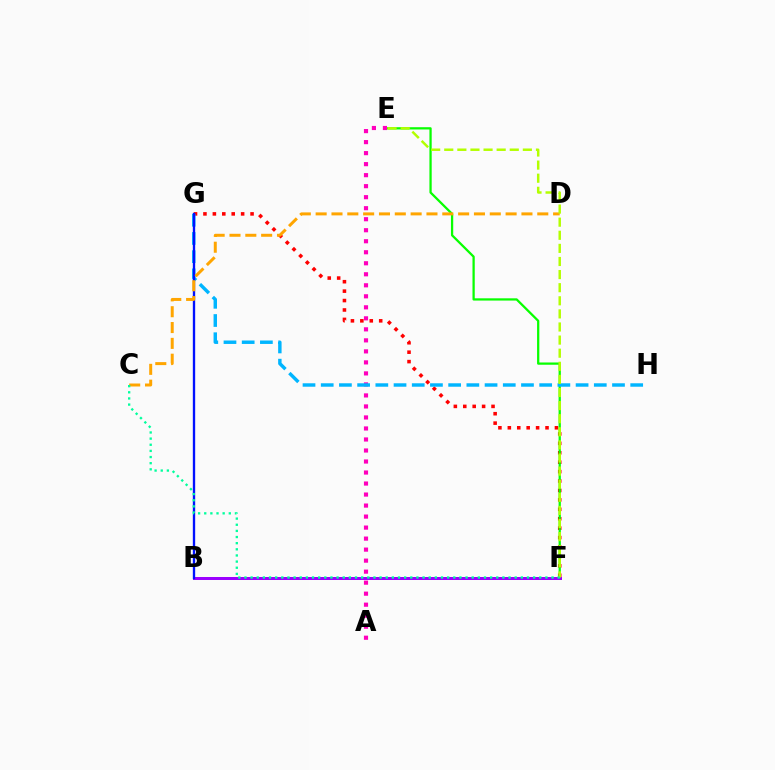{('F', 'G'): [{'color': '#ff0000', 'line_style': 'dotted', 'thickness': 2.56}], ('E', 'F'): [{'color': '#08ff00', 'line_style': 'solid', 'thickness': 1.63}, {'color': '#b3ff00', 'line_style': 'dashed', 'thickness': 1.78}], ('B', 'F'): [{'color': '#9b00ff', 'line_style': 'solid', 'thickness': 2.15}], ('A', 'E'): [{'color': '#ff00bd', 'line_style': 'dotted', 'thickness': 2.99}], ('G', 'H'): [{'color': '#00b5ff', 'line_style': 'dashed', 'thickness': 2.47}], ('B', 'G'): [{'color': '#0010ff', 'line_style': 'solid', 'thickness': 1.69}], ('C', 'D'): [{'color': '#ffa500', 'line_style': 'dashed', 'thickness': 2.15}], ('C', 'F'): [{'color': '#00ff9d', 'line_style': 'dotted', 'thickness': 1.67}]}